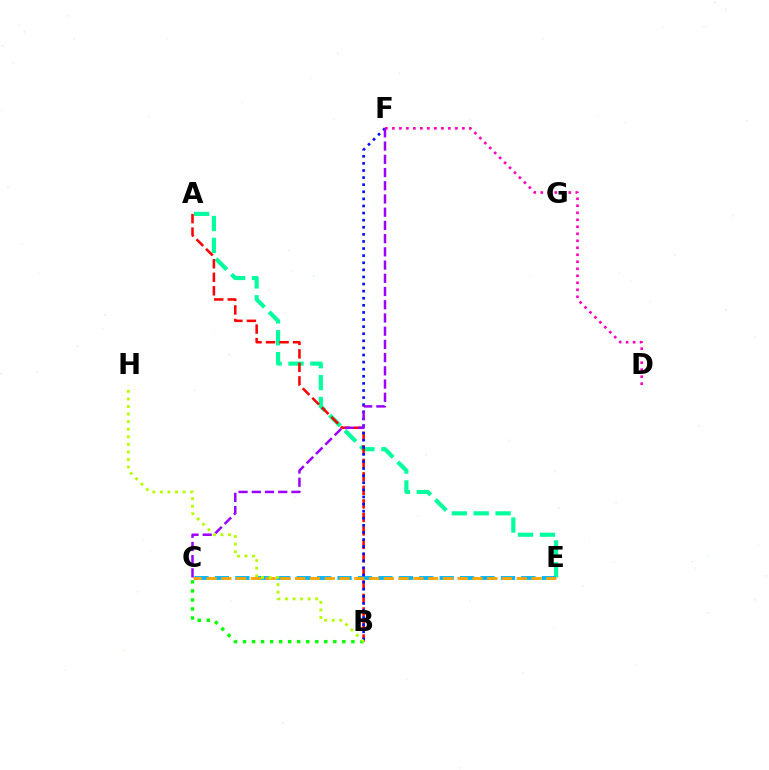{('A', 'E'): [{'color': '#00ff9d', 'line_style': 'dashed', 'thickness': 2.98}], ('D', 'F'): [{'color': '#ff00bd', 'line_style': 'dotted', 'thickness': 1.9}], ('A', 'B'): [{'color': '#ff0000', 'line_style': 'dashed', 'thickness': 1.84}], ('B', 'C'): [{'color': '#08ff00', 'line_style': 'dotted', 'thickness': 2.45}], ('C', 'E'): [{'color': '#00b5ff', 'line_style': 'dashed', 'thickness': 2.78}, {'color': '#ffa500', 'line_style': 'dashed', 'thickness': 2.01}], ('B', 'F'): [{'color': '#0010ff', 'line_style': 'dotted', 'thickness': 1.93}], ('C', 'F'): [{'color': '#9b00ff', 'line_style': 'dashed', 'thickness': 1.8}], ('B', 'H'): [{'color': '#b3ff00', 'line_style': 'dotted', 'thickness': 2.06}]}